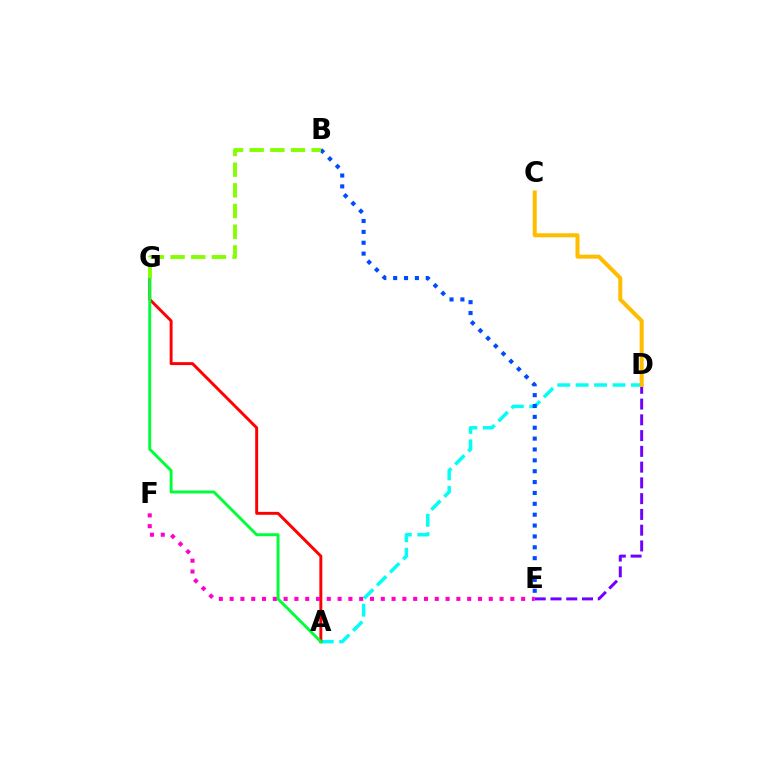{('A', 'D'): [{'color': '#00fff6', 'line_style': 'dashed', 'thickness': 2.5}], ('A', 'G'): [{'color': '#ff0000', 'line_style': 'solid', 'thickness': 2.12}, {'color': '#00ff39', 'line_style': 'solid', 'thickness': 2.11}], ('E', 'F'): [{'color': '#ff00cf', 'line_style': 'dotted', 'thickness': 2.93}], ('B', 'E'): [{'color': '#004bff', 'line_style': 'dotted', 'thickness': 2.95}], ('D', 'E'): [{'color': '#7200ff', 'line_style': 'dashed', 'thickness': 2.14}], ('C', 'D'): [{'color': '#ffbd00', 'line_style': 'solid', 'thickness': 2.9}], ('B', 'G'): [{'color': '#84ff00', 'line_style': 'dashed', 'thickness': 2.81}]}